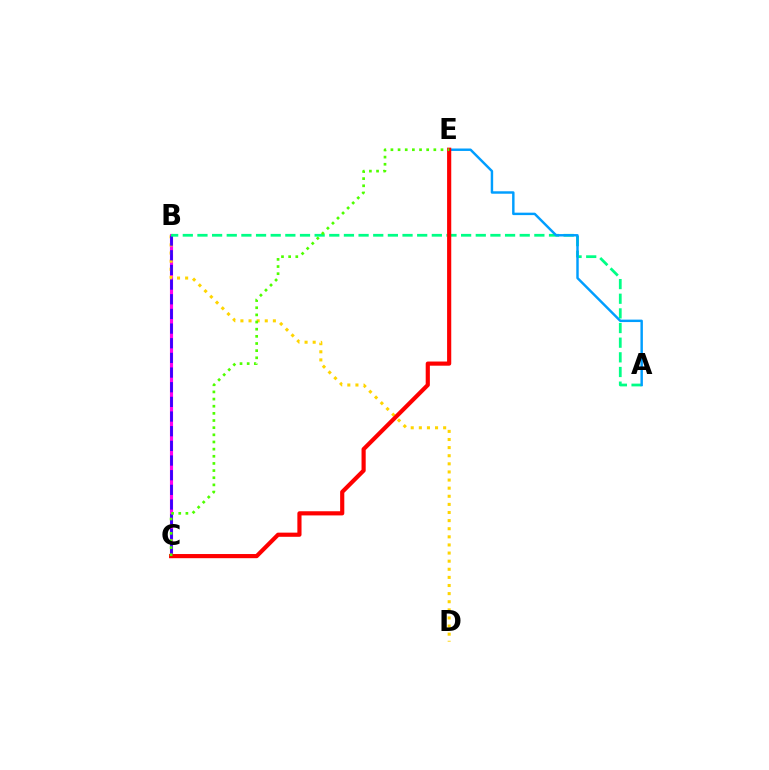{('B', 'C'): [{'color': '#ff00ed', 'line_style': 'solid', 'thickness': 2.25}, {'color': '#3700ff', 'line_style': 'dashed', 'thickness': 1.99}], ('B', 'D'): [{'color': '#ffd500', 'line_style': 'dotted', 'thickness': 2.2}], ('A', 'B'): [{'color': '#00ff86', 'line_style': 'dashed', 'thickness': 1.99}], ('A', 'E'): [{'color': '#009eff', 'line_style': 'solid', 'thickness': 1.76}], ('C', 'E'): [{'color': '#ff0000', 'line_style': 'solid', 'thickness': 3.0}, {'color': '#4fff00', 'line_style': 'dotted', 'thickness': 1.94}]}